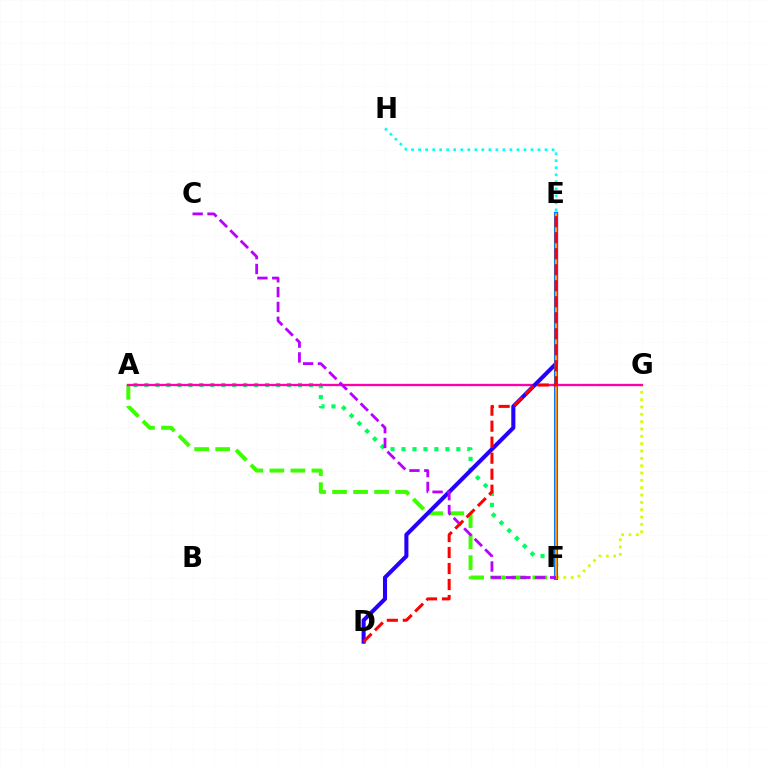{('A', 'F'): [{'color': '#00ff5c', 'line_style': 'dotted', 'thickness': 2.98}, {'color': '#3dff00', 'line_style': 'dashed', 'thickness': 2.86}], ('F', 'G'): [{'color': '#d1ff00', 'line_style': 'dotted', 'thickness': 1.99}], ('A', 'G'): [{'color': '#ff00ac', 'line_style': 'solid', 'thickness': 1.68}], ('D', 'E'): [{'color': '#2500ff', 'line_style': 'solid', 'thickness': 2.93}, {'color': '#ff0000', 'line_style': 'dashed', 'thickness': 2.17}], ('E', 'F'): [{'color': '#0074ff', 'line_style': 'solid', 'thickness': 2.92}, {'color': '#ff9400', 'line_style': 'solid', 'thickness': 1.52}], ('C', 'F'): [{'color': '#b900ff', 'line_style': 'dashed', 'thickness': 2.02}], ('E', 'H'): [{'color': '#00fff6', 'line_style': 'dotted', 'thickness': 1.91}]}